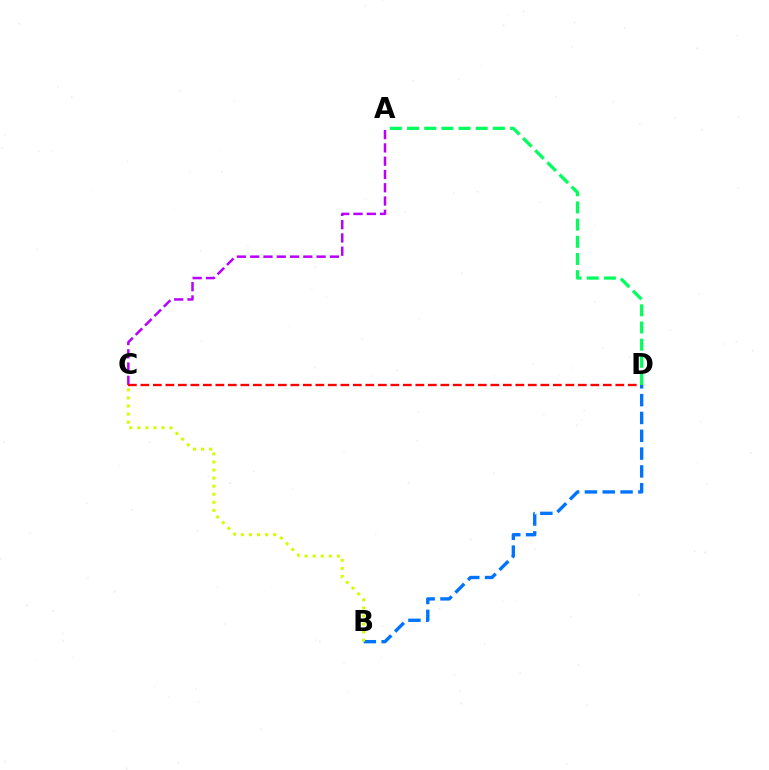{('A', 'C'): [{'color': '#b900ff', 'line_style': 'dashed', 'thickness': 1.8}], ('C', 'D'): [{'color': '#ff0000', 'line_style': 'dashed', 'thickness': 1.7}], ('B', 'D'): [{'color': '#0074ff', 'line_style': 'dashed', 'thickness': 2.42}], ('B', 'C'): [{'color': '#d1ff00', 'line_style': 'dotted', 'thickness': 2.19}], ('A', 'D'): [{'color': '#00ff5c', 'line_style': 'dashed', 'thickness': 2.33}]}